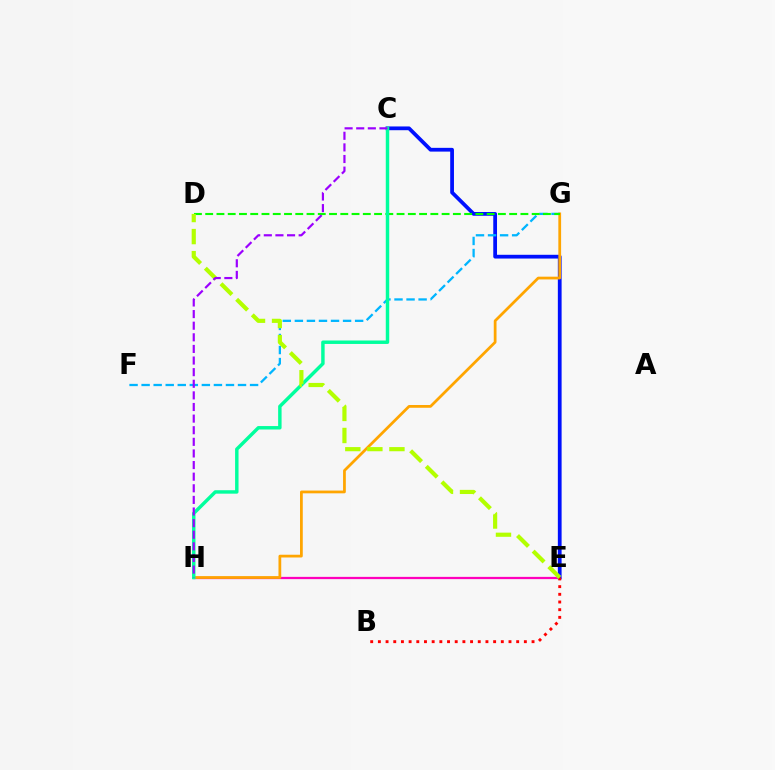{('E', 'H'): [{'color': '#ff00bd', 'line_style': 'solid', 'thickness': 1.63}], ('C', 'E'): [{'color': '#0010ff', 'line_style': 'solid', 'thickness': 2.71}], ('F', 'G'): [{'color': '#00b5ff', 'line_style': 'dashed', 'thickness': 1.64}], ('G', 'H'): [{'color': '#ffa500', 'line_style': 'solid', 'thickness': 1.98}], ('D', 'G'): [{'color': '#08ff00', 'line_style': 'dashed', 'thickness': 1.53}], ('B', 'E'): [{'color': '#ff0000', 'line_style': 'dotted', 'thickness': 2.09}], ('C', 'H'): [{'color': '#00ff9d', 'line_style': 'solid', 'thickness': 2.48}, {'color': '#9b00ff', 'line_style': 'dashed', 'thickness': 1.58}], ('D', 'E'): [{'color': '#b3ff00', 'line_style': 'dashed', 'thickness': 3.0}]}